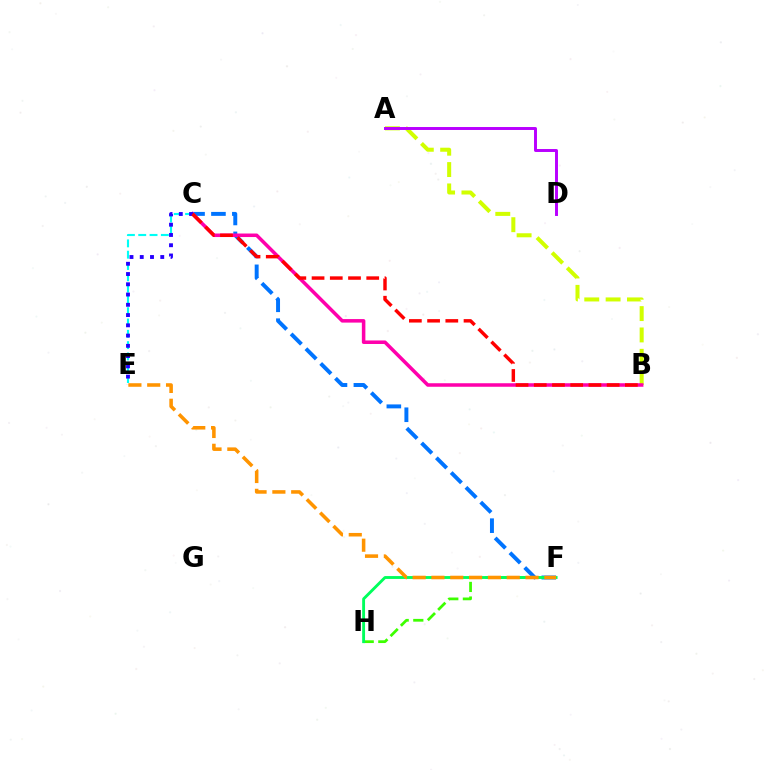{('A', 'B'): [{'color': '#d1ff00', 'line_style': 'dashed', 'thickness': 2.9}], ('C', 'E'): [{'color': '#00fff6', 'line_style': 'dashed', 'thickness': 1.54}, {'color': '#2500ff', 'line_style': 'dotted', 'thickness': 2.79}], ('A', 'D'): [{'color': '#b900ff', 'line_style': 'solid', 'thickness': 2.12}], ('F', 'H'): [{'color': '#3dff00', 'line_style': 'dashed', 'thickness': 1.99}, {'color': '#00ff5c', 'line_style': 'solid', 'thickness': 2.07}], ('C', 'F'): [{'color': '#0074ff', 'line_style': 'dashed', 'thickness': 2.84}], ('B', 'C'): [{'color': '#ff00ac', 'line_style': 'solid', 'thickness': 2.54}, {'color': '#ff0000', 'line_style': 'dashed', 'thickness': 2.48}], ('E', 'F'): [{'color': '#ff9400', 'line_style': 'dashed', 'thickness': 2.56}]}